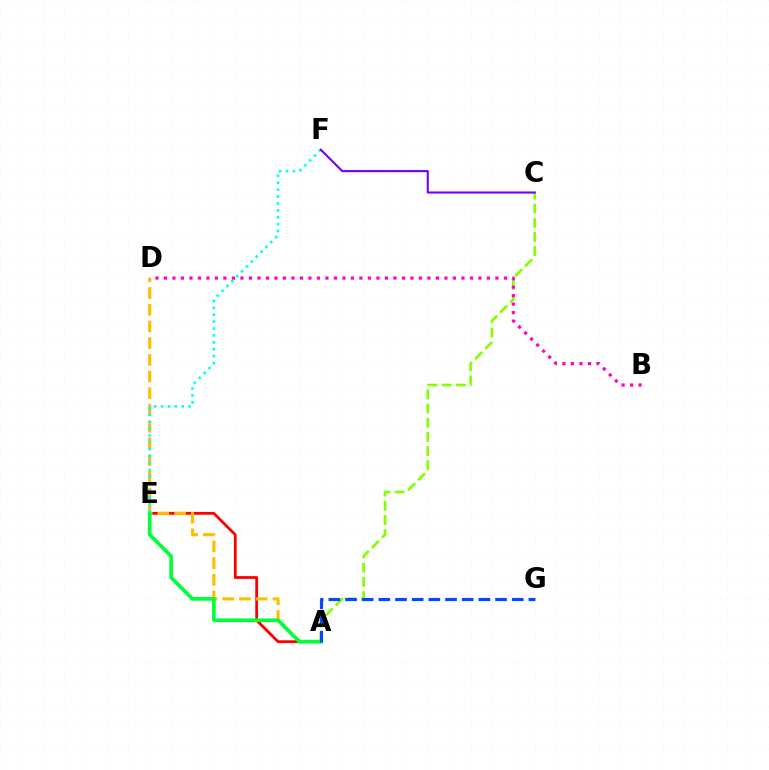{('A', 'E'): [{'color': '#ff0000', 'line_style': 'solid', 'thickness': 2.01}, {'color': '#00ff39', 'line_style': 'solid', 'thickness': 2.66}], ('A', 'D'): [{'color': '#ffbd00', 'line_style': 'dashed', 'thickness': 2.27}], ('E', 'F'): [{'color': '#00fff6', 'line_style': 'dotted', 'thickness': 1.87}], ('A', 'C'): [{'color': '#84ff00', 'line_style': 'dashed', 'thickness': 1.92}], ('A', 'G'): [{'color': '#004bff', 'line_style': 'dashed', 'thickness': 2.26}], ('C', 'F'): [{'color': '#7200ff', 'line_style': 'solid', 'thickness': 1.51}], ('B', 'D'): [{'color': '#ff00cf', 'line_style': 'dotted', 'thickness': 2.31}]}